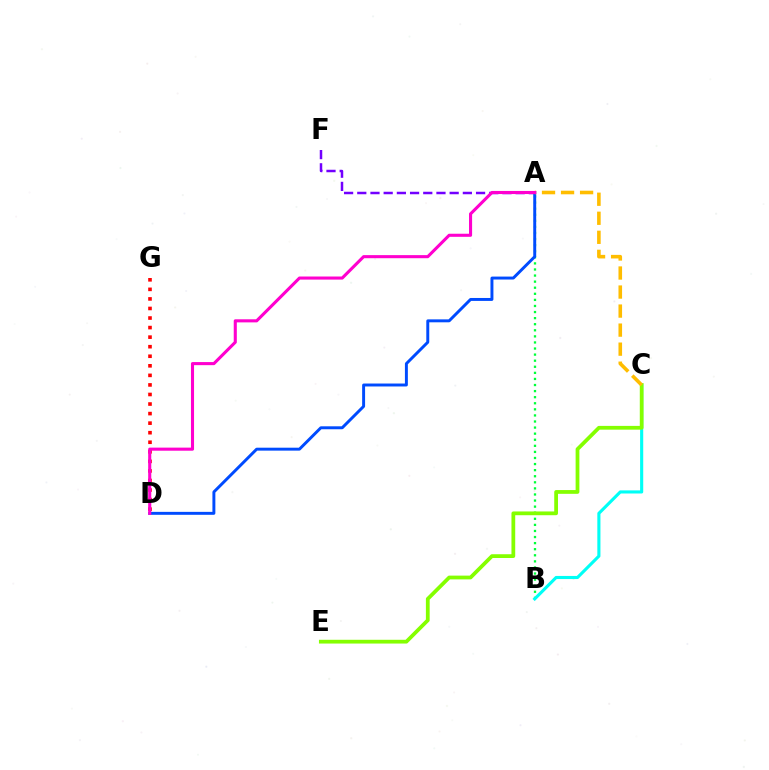{('D', 'G'): [{'color': '#ff0000', 'line_style': 'dotted', 'thickness': 2.6}], ('A', 'B'): [{'color': '#00ff39', 'line_style': 'dotted', 'thickness': 1.65}], ('A', 'F'): [{'color': '#7200ff', 'line_style': 'dashed', 'thickness': 1.79}], ('B', 'C'): [{'color': '#00fff6', 'line_style': 'solid', 'thickness': 2.24}], ('A', 'D'): [{'color': '#004bff', 'line_style': 'solid', 'thickness': 2.12}, {'color': '#ff00cf', 'line_style': 'solid', 'thickness': 2.22}], ('C', 'E'): [{'color': '#84ff00', 'line_style': 'solid', 'thickness': 2.71}], ('A', 'C'): [{'color': '#ffbd00', 'line_style': 'dashed', 'thickness': 2.59}]}